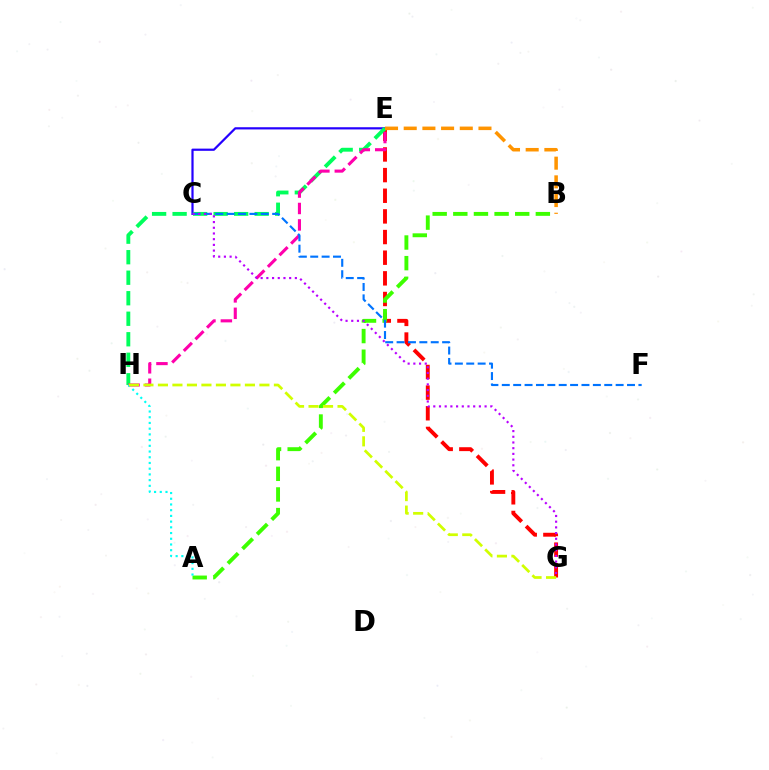{('E', 'G'): [{'color': '#ff0000', 'line_style': 'dashed', 'thickness': 2.8}], ('C', 'E'): [{'color': '#2500ff', 'line_style': 'solid', 'thickness': 1.59}], ('E', 'H'): [{'color': '#00ff5c', 'line_style': 'dashed', 'thickness': 2.79}, {'color': '#ff00ac', 'line_style': 'dashed', 'thickness': 2.23}], ('A', 'B'): [{'color': '#3dff00', 'line_style': 'dashed', 'thickness': 2.8}], ('B', 'E'): [{'color': '#ff9400', 'line_style': 'dashed', 'thickness': 2.54}], ('C', 'F'): [{'color': '#0074ff', 'line_style': 'dashed', 'thickness': 1.55}], ('A', 'H'): [{'color': '#00fff6', 'line_style': 'dotted', 'thickness': 1.55}], ('G', 'H'): [{'color': '#d1ff00', 'line_style': 'dashed', 'thickness': 1.97}], ('C', 'G'): [{'color': '#b900ff', 'line_style': 'dotted', 'thickness': 1.55}]}